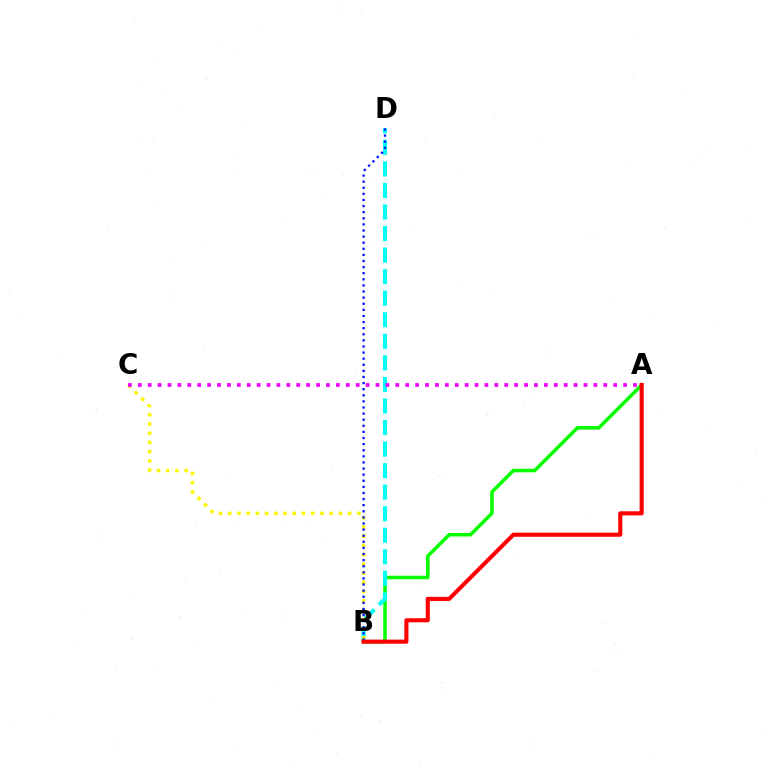{('A', 'B'): [{'color': '#08ff00', 'line_style': 'solid', 'thickness': 2.53}, {'color': '#ff0000', 'line_style': 'solid', 'thickness': 2.95}], ('B', 'D'): [{'color': '#00fff6', 'line_style': 'dashed', 'thickness': 2.93}, {'color': '#0010ff', 'line_style': 'dotted', 'thickness': 1.66}], ('B', 'C'): [{'color': '#fcf500', 'line_style': 'dotted', 'thickness': 2.51}], ('A', 'C'): [{'color': '#ee00ff', 'line_style': 'dotted', 'thickness': 2.69}]}